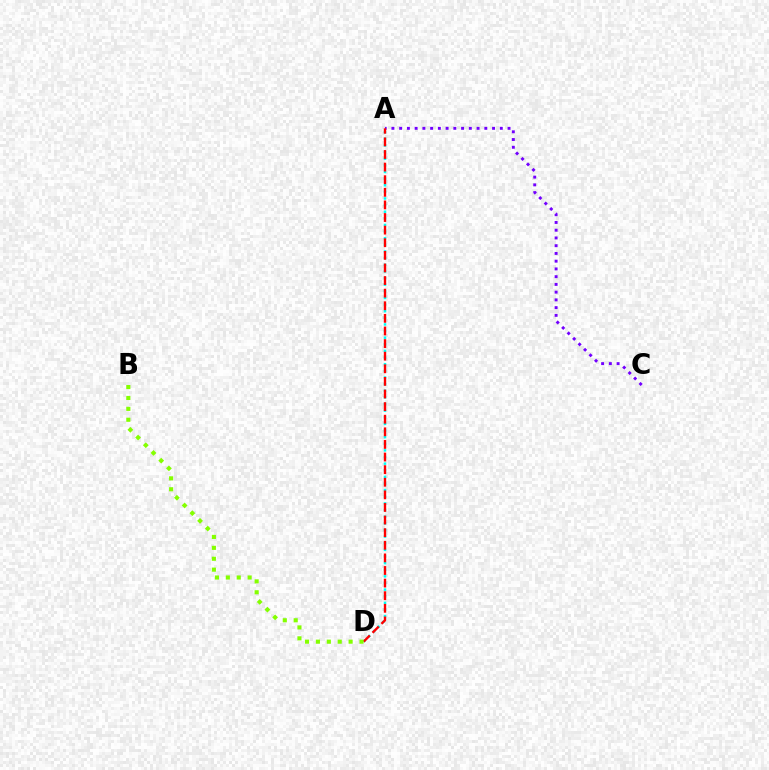{('A', 'C'): [{'color': '#7200ff', 'line_style': 'dotted', 'thickness': 2.1}], ('A', 'D'): [{'color': '#00fff6', 'line_style': 'dotted', 'thickness': 1.8}, {'color': '#ff0000', 'line_style': 'dashed', 'thickness': 1.71}], ('B', 'D'): [{'color': '#84ff00', 'line_style': 'dotted', 'thickness': 2.96}]}